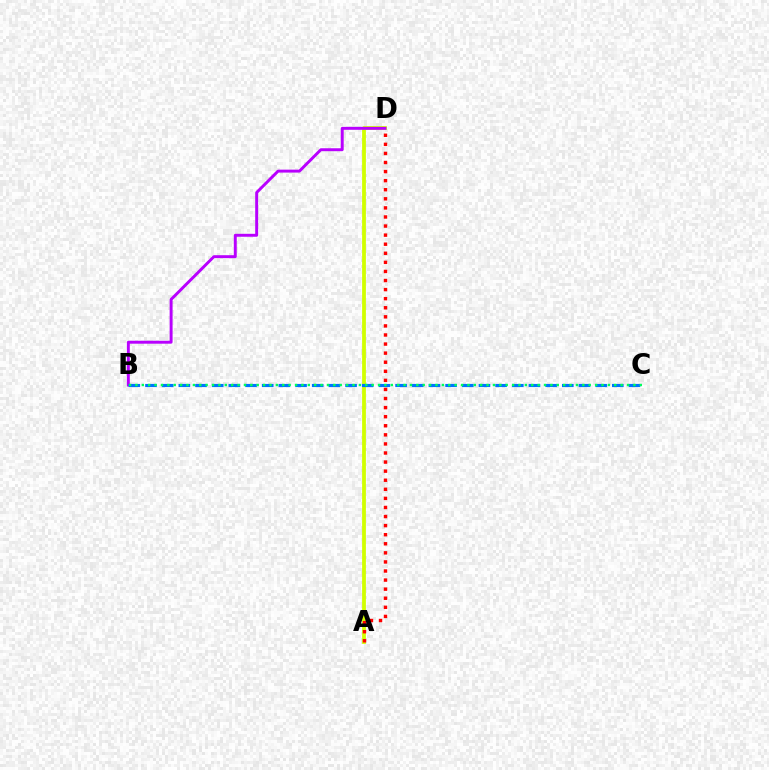{('A', 'D'): [{'color': '#d1ff00', 'line_style': 'solid', 'thickness': 2.73}, {'color': '#ff0000', 'line_style': 'dotted', 'thickness': 2.47}], ('B', 'D'): [{'color': '#b900ff', 'line_style': 'solid', 'thickness': 2.12}], ('B', 'C'): [{'color': '#0074ff', 'line_style': 'dashed', 'thickness': 2.26}, {'color': '#00ff5c', 'line_style': 'dotted', 'thickness': 1.73}]}